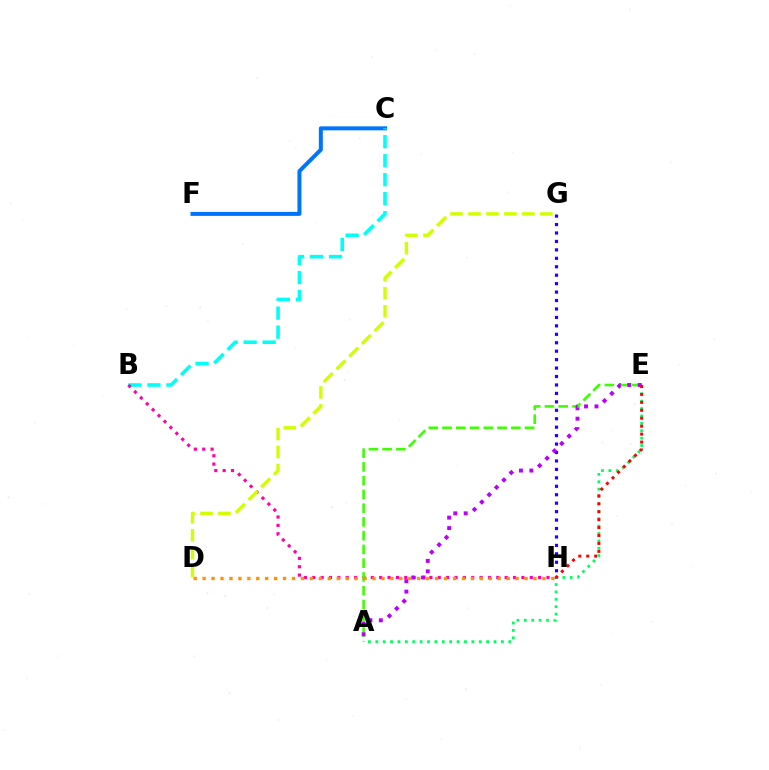{('C', 'F'): [{'color': '#0074ff', 'line_style': 'solid', 'thickness': 2.88}], ('A', 'E'): [{'color': '#00ff5c', 'line_style': 'dotted', 'thickness': 2.01}, {'color': '#3dff00', 'line_style': 'dashed', 'thickness': 1.87}, {'color': '#b900ff', 'line_style': 'dotted', 'thickness': 2.83}], ('B', 'C'): [{'color': '#00fff6', 'line_style': 'dashed', 'thickness': 2.58}], ('G', 'H'): [{'color': '#2500ff', 'line_style': 'dotted', 'thickness': 2.29}], ('B', 'H'): [{'color': '#ff00ac', 'line_style': 'dotted', 'thickness': 2.27}], ('D', 'G'): [{'color': '#d1ff00', 'line_style': 'dashed', 'thickness': 2.44}], ('D', 'H'): [{'color': '#ff9400', 'line_style': 'dotted', 'thickness': 2.43}], ('E', 'H'): [{'color': '#ff0000', 'line_style': 'dotted', 'thickness': 2.16}]}